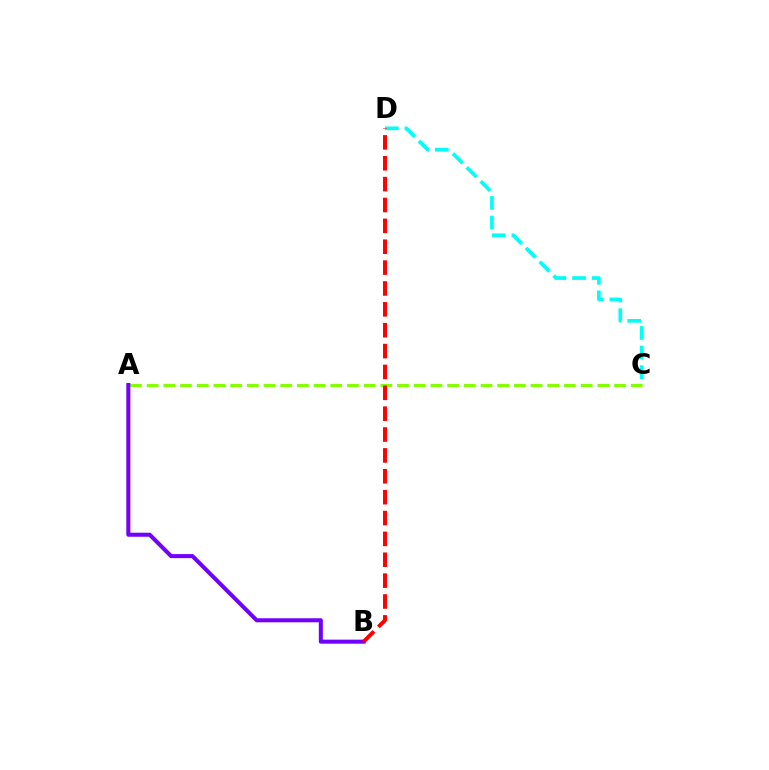{('C', 'D'): [{'color': '#00fff6', 'line_style': 'dashed', 'thickness': 2.66}], ('A', 'C'): [{'color': '#84ff00', 'line_style': 'dashed', 'thickness': 2.27}], ('A', 'B'): [{'color': '#7200ff', 'line_style': 'solid', 'thickness': 2.91}], ('B', 'D'): [{'color': '#ff0000', 'line_style': 'dashed', 'thickness': 2.84}]}